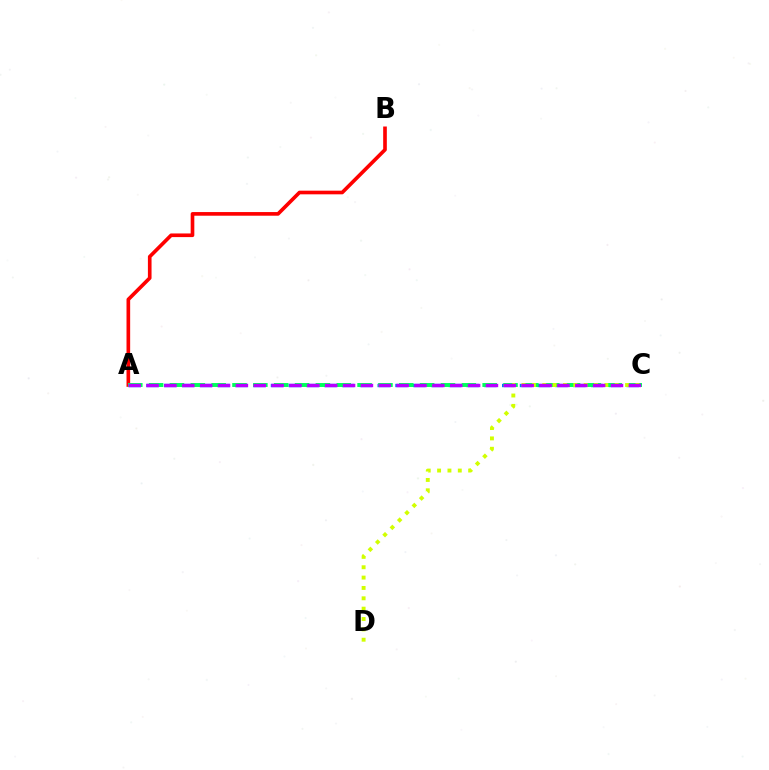{('A', 'B'): [{'color': '#ff0000', 'line_style': 'solid', 'thickness': 2.63}], ('A', 'C'): [{'color': '#0074ff', 'line_style': 'dashed', 'thickness': 2.42}, {'color': '#00ff5c', 'line_style': 'dashed', 'thickness': 2.83}, {'color': '#b900ff', 'line_style': 'dashed', 'thickness': 2.43}], ('C', 'D'): [{'color': '#d1ff00', 'line_style': 'dotted', 'thickness': 2.81}]}